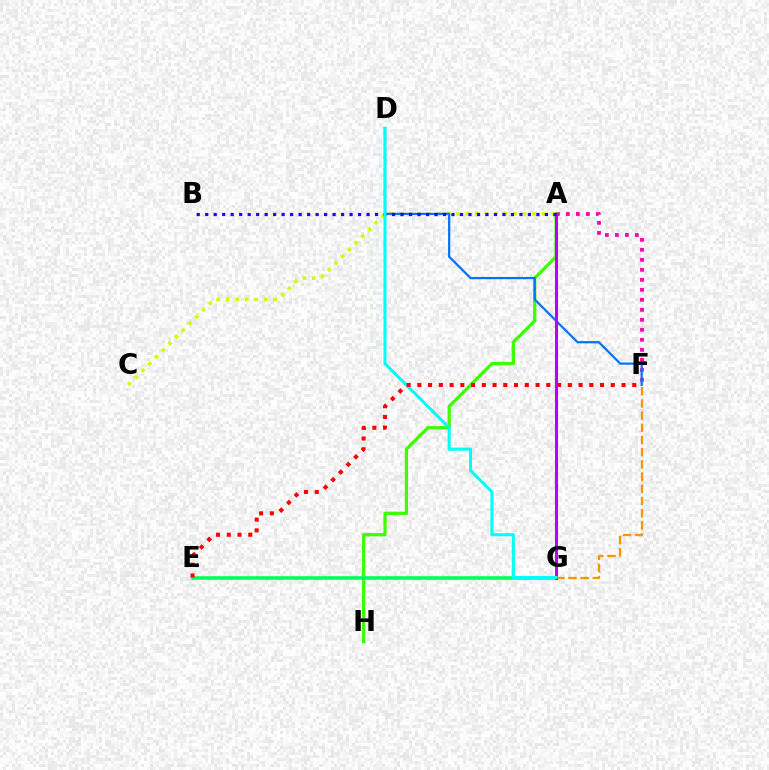{('F', 'G'): [{'color': '#ff9400', 'line_style': 'dashed', 'thickness': 1.66}], ('A', 'F'): [{'color': '#ff00ac', 'line_style': 'dotted', 'thickness': 2.72}], ('A', 'H'): [{'color': '#3dff00', 'line_style': 'solid', 'thickness': 2.35}], ('E', 'G'): [{'color': '#00ff5c', 'line_style': 'solid', 'thickness': 2.56}], ('A', 'C'): [{'color': '#d1ff00', 'line_style': 'dotted', 'thickness': 2.58}], ('D', 'F'): [{'color': '#0074ff', 'line_style': 'solid', 'thickness': 1.61}], ('A', 'G'): [{'color': '#b900ff', 'line_style': 'solid', 'thickness': 2.19}], ('A', 'B'): [{'color': '#2500ff', 'line_style': 'dotted', 'thickness': 2.31}], ('D', 'G'): [{'color': '#00fff6', 'line_style': 'solid', 'thickness': 2.19}], ('E', 'F'): [{'color': '#ff0000', 'line_style': 'dotted', 'thickness': 2.92}]}